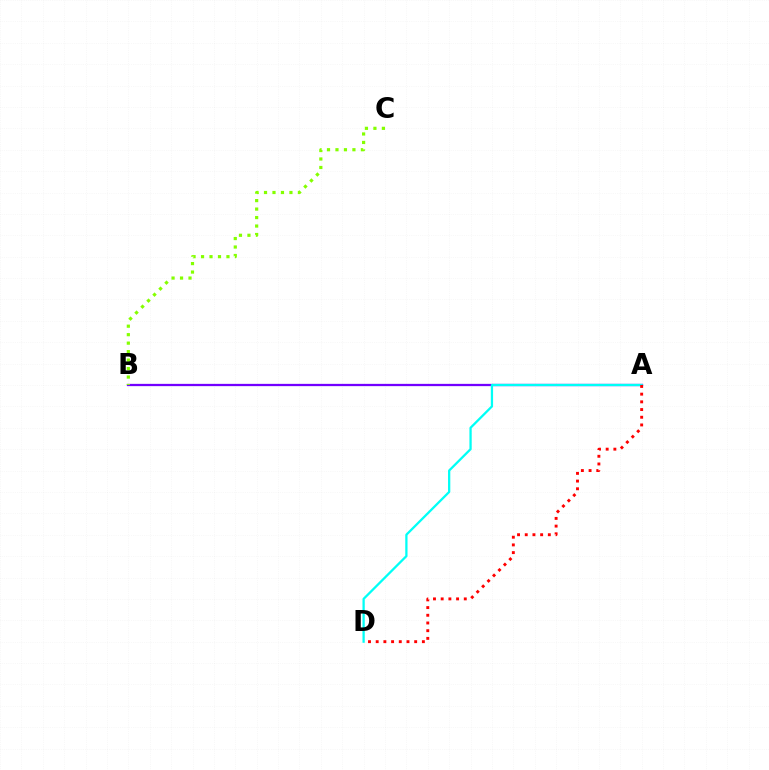{('A', 'B'): [{'color': '#7200ff', 'line_style': 'solid', 'thickness': 1.64}], ('A', 'D'): [{'color': '#00fff6', 'line_style': 'solid', 'thickness': 1.64}, {'color': '#ff0000', 'line_style': 'dotted', 'thickness': 2.09}], ('B', 'C'): [{'color': '#84ff00', 'line_style': 'dotted', 'thickness': 2.3}]}